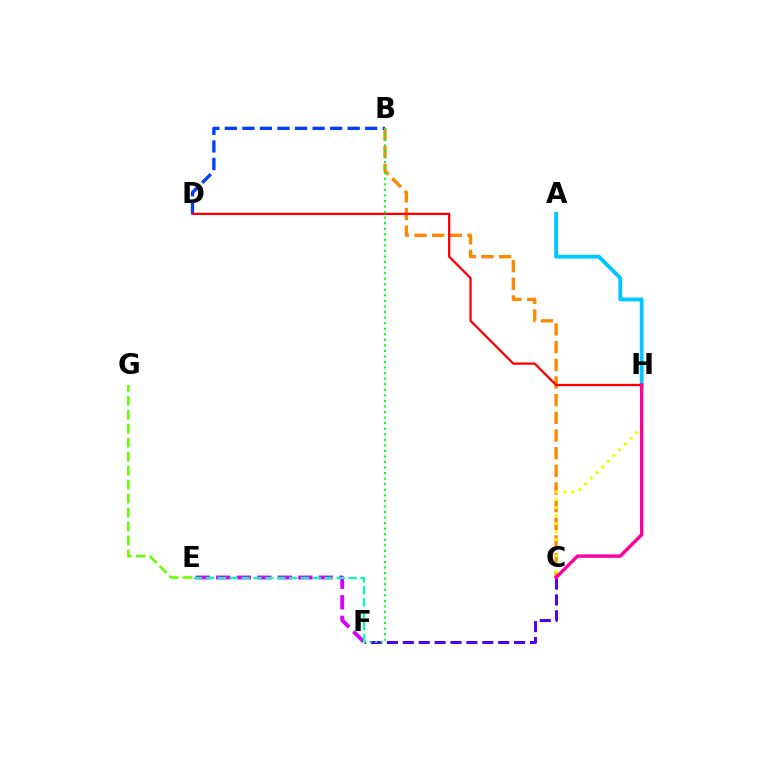{('B', 'C'): [{'color': '#ff8800', 'line_style': 'dashed', 'thickness': 2.4}], ('C', 'F'): [{'color': '#4f00ff', 'line_style': 'dashed', 'thickness': 2.16}], ('A', 'H'): [{'color': '#00c7ff', 'line_style': 'solid', 'thickness': 2.76}], ('B', 'D'): [{'color': '#003fff', 'line_style': 'dashed', 'thickness': 2.38}], ('E', 'F'): [{'color': '#d600ff', 'line_style': 'dashed', 'thickness': 2.79}, {'color': '#00ffaf', 'line_style': 'dashed', 'thickness': 1.61}], ('D', 'H'): [{'color': '#ff0000', 'line_style': 'solid', 'thickness': 1.64}], ('B', 'F'): [{'color': '#00ff27', 'line_style': 'dotted', 'thickness': 1.51}], ('C', 'H'): [{'color': '#eeff00', 'line_style': 'dotted', 'thickness': 2.19}, {'color': '#ff00a0', 'line_style': 'solid', 'thickness': 2.45}], ('E', 'G'): [{'color': '#66ff00', 'line_style': 'dashed', 'thickness': 1.9}]}